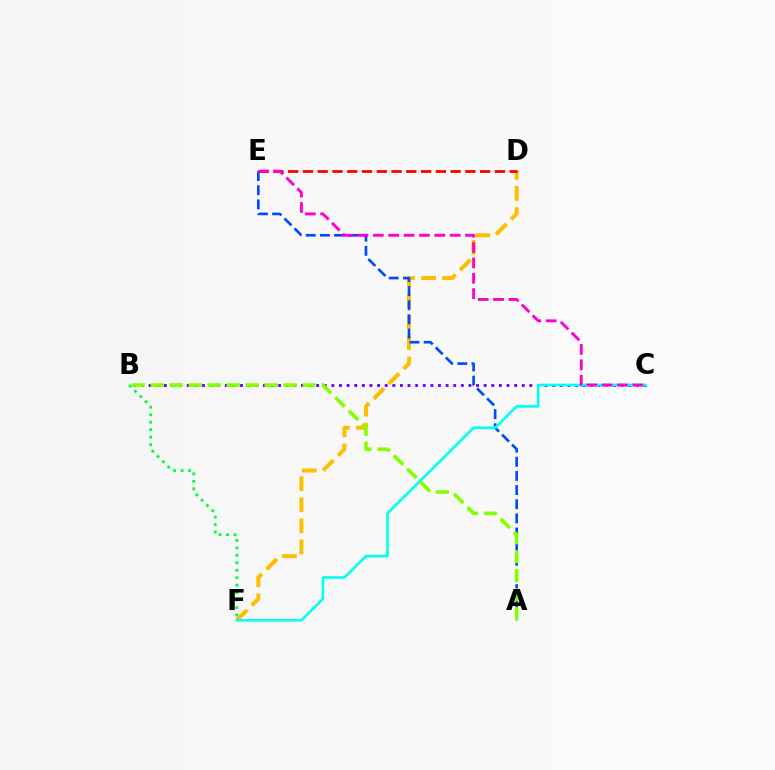{('D', 'F'): [{'color': '#ffbd00', 'line_style': 'dashed', 'thickness': 2.86}], ('B', 'C'): [{'color': '#7200ff', 'line_style': 'dotted', 'thickness': 2.07}], ('B', 'F'): [{'color': '#00ff39', 'line_style': 'dotted', 'thickness': 2.03}], ('D', 'E'): [{'color': '#ff0000', 'line_style': 'dashed', 'thickness': 2.01}], ('A', 'E'): [{'color': '#004bff', 'line_style': 'dashed', 'thickness': 1.92}], ('C', 'F'): [{'color': '#00fff6', 'line_style': 'solid', 'thickness': 1.89}], ('C', 'E'): [{'color': '#ff00cf', 'line_style': 'dashed', 'thickness': 2.09}], ('A', 'B'): [{'color': '#84ff00', 'line_style': 'dashed', 'thickness': 2.58}]}